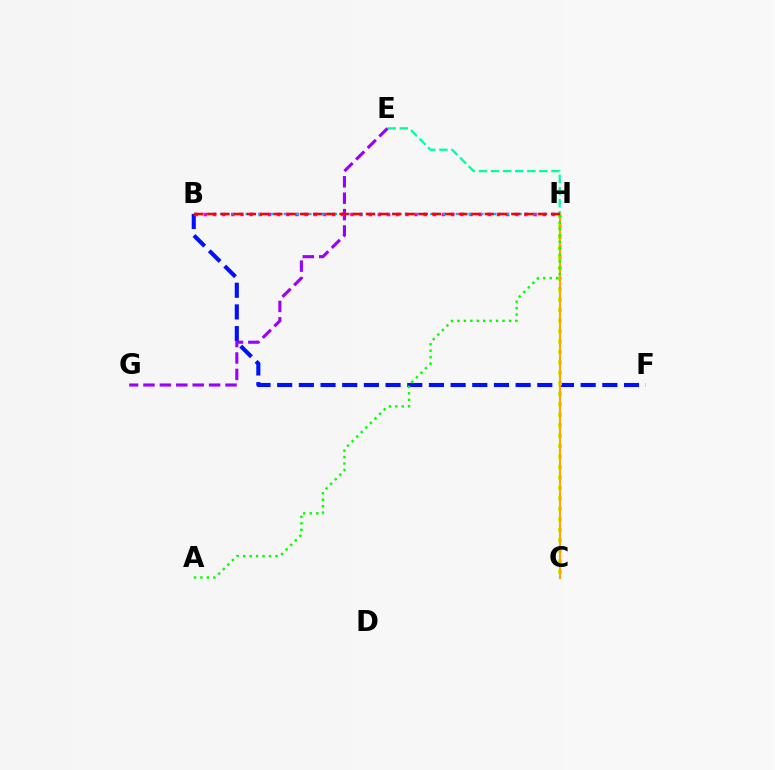{('E', 'H'): [{'color': '#00ff9d', 'line_style': 'dashed', 'thickness': 1.64}], ('B', 'F'): [{'color': '#0010ff', 'line_style': 'dashed', 'thickness': 2.94}], ('E', 'G'): [{'color': '#9b00ff', 'line_style': 'dashed', 'thickness': 2.23}], ('C', 'H'): [{'color': '#b3ff00', 'line_style': 'dotted', 'thickness': 2.84}, {'color': '#ffa500', 'line_style': 'solid', 'thickness': 1.55}], ('B', 'H'): [{'color': '#ff00bd', 'line_style': 'dotted', 'thickness': 2.49}, {'color': '#00b5ff', 'line_style': 'dotted', 'thickness': 1.73}, {'color': '#ff0000', 'line_style': 'dashed', 'thickness': 1.8}], ('A', 'H'): [{'color': '#08ff00', 'line_style': 'dotted', 'thickness': 1.75}]}